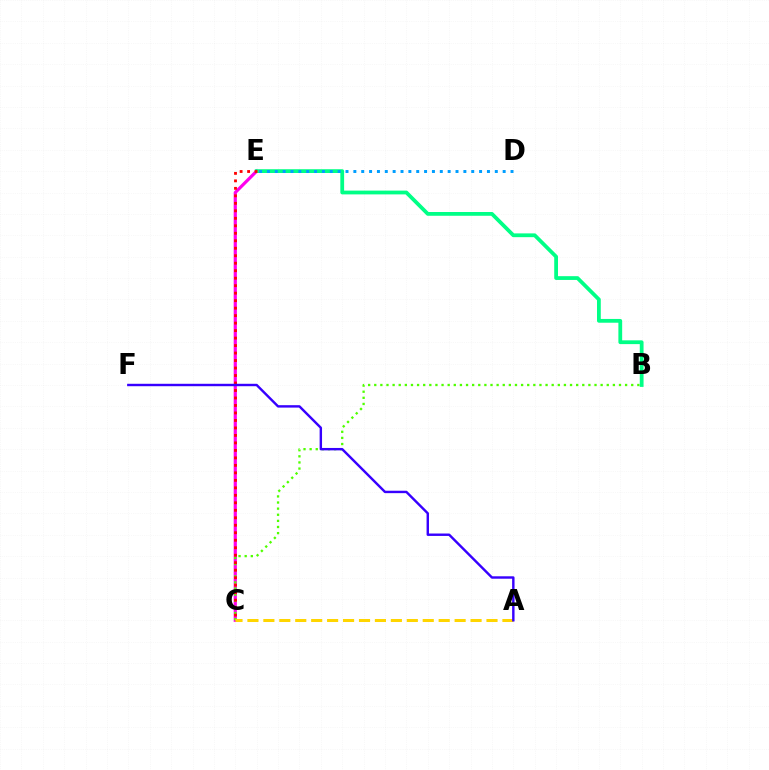{('C', 'E'): [{'color': '#ff00ed', 'line_style': 'solid', 'thickness': 2.3}, {'color': '#ff0000', 'line_style': 'dotted', 'thickness': 2.03}], ('B', 'C'): [{'color': '#4fff00', 'line_style': 'dotted', 'thickness': 1.66}], ('B', 'E'): [{'color': '#00ff86', 'line_style': 'solid', 'thickness': 2.72}], ('A', 'C'): [{'color': '#ffd500', 'line_style': 'dashed', 'thickness': 2.17}], ('D', 'E'): [{'color': '#009eff', 'line_style': 'dotted', 'thickness': 2.14}], ('A', 'F'): [{'color': '#3700ff', 'line_style': 'solid', 'thickness': 1.74}]}